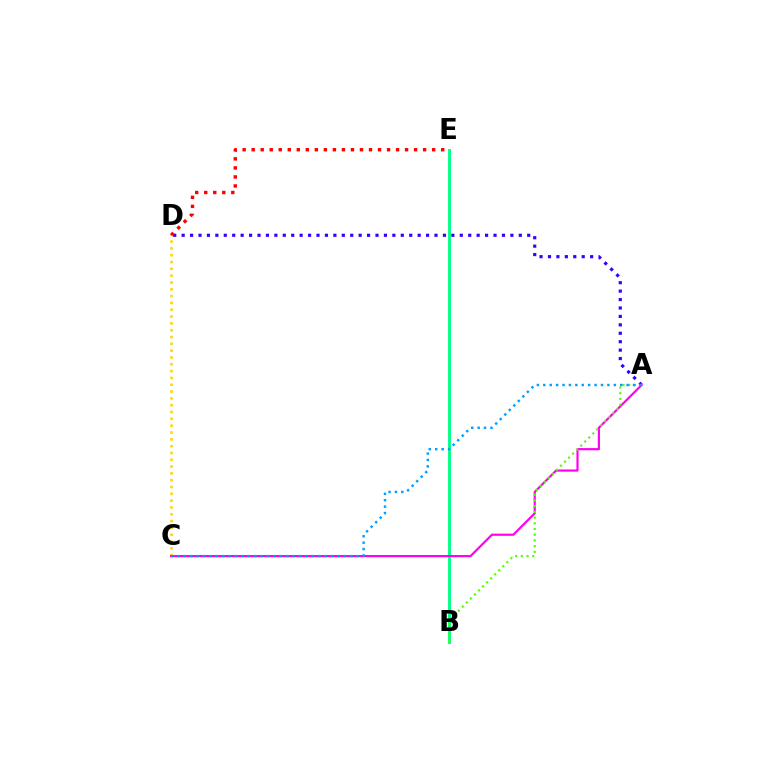{('B', 'E'): [{'color': '#00ff86', 'line_style': 'solid', 'thickness': 2.08}], ('A', 'D'): [{'color': '#3700ff', 'line_style': 'dotted', 'thickness': 2.29}], ('D', 'E'): [{'color': '#ff0000', 'line_style': 'dotted', 'thickness': 2.45}], ('C', 'D'): [{'color': '#ffd500', 'line_style': 'dotted', 'thickness': 1.85}], ('A', 'C'): [{'color': '#ff00ed', 'line_style': 'solid', 'thickness': 1.57}, {'color': '#009eff', 'line_style': 'dotted', 'thickness': 1.74}], ('A', 'B'): [{'color': '#4fff00', 'line_style': 'dotted', 'thickness': 1.55}]}